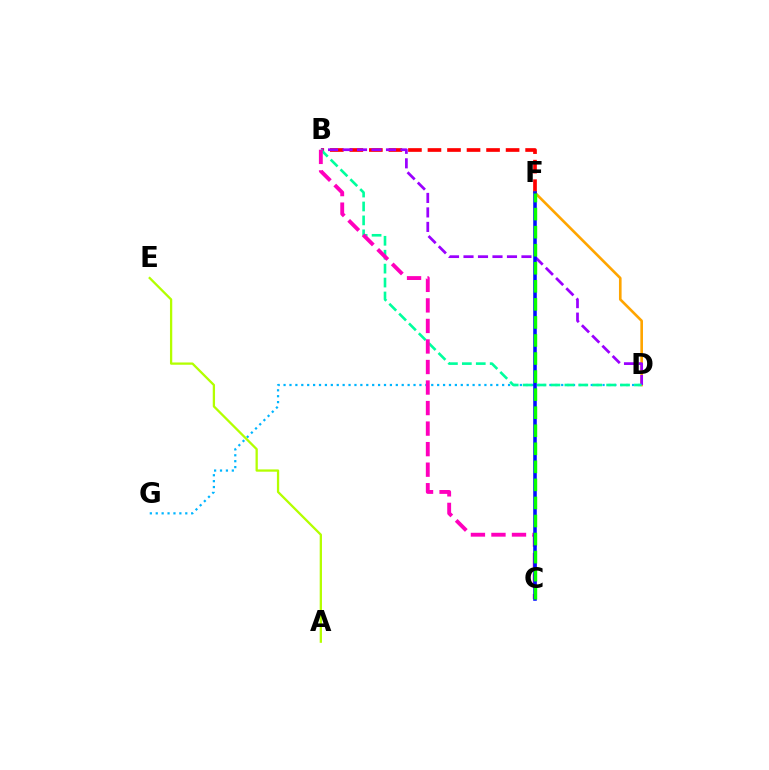{('B', 'F'): [{'color': '#ff0000', 'line_style': 'dashed', 'thickness': 2.65}], ('D', 'F'): [{'color': '#ffa500', 'line_style': 'solid', 'thickness': 1.9}], ('B', 'D'): [{'color': '#9b00ff', 'line_style': 'dashed', 'thickness': 1.97}, {'color': '#00ff9d', 'line_style': 'dashed', 'thickness': 1.89}], ('D', 'G'): [{'color': '#00b5ff', 'line_style': 'dotted', 'thickness': 1.61}], ('B', 'C'): [{'color': '#ff00bd', 'line_style': 'dashed', 'thickness': 2.79}], ('C', 'F'): [{'color': '#0010ff', 'line_style': 'solid', 'thickness': 2.57}, {'color': '#08ff00', 'line_style': 'dashed', 'thickness': 2.45}], ('A', 'E'): [{'color': '#b3ff00', 'line_style': 'solid', 'thickness': 1.64}]}